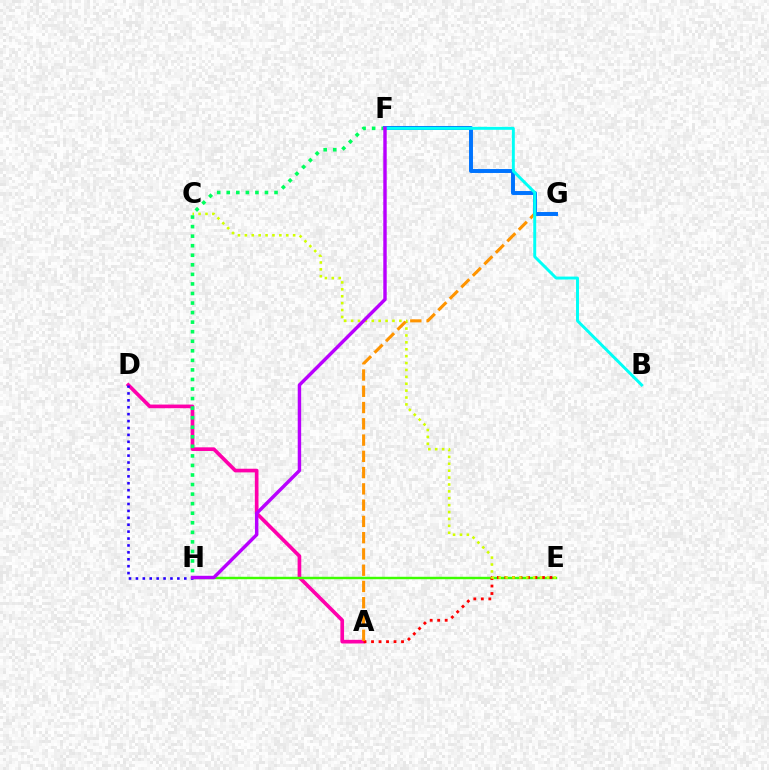{('A', 'D'): [{'color': '#ff00ac', 'line_style': 'solid', 'thickness': 2.64}], ('E', 'H'): [{'color': '#3dff00', 'line_style': 'solid', 'thickness': 1.74}], ('A', 'E'): [{'color': '#ff0000', 'line_style': 'dotted', 'thickness': 2.04}], ('C', 'E'): [{'color': '#d1ff00', 'line_style': 'dotted', 'thickness': 1.87}], ('F', 'H'): [{'color': '#00ff5c', 'line_style': 'dotted', 'thickness': 2.6}, {'color': '#b900ff', 'line_style': 'solid', 'thickness': 2.47}], ('D', 'H'): [{'color': '#2500ff', 'line_style': 'dotted', 'thickness': 1.88}], ('A', 'G'): [{'color': '#ff9400', 'line_style': 'dashed', 'thickness': 2.21}], ('F', 'G'): [{'color': '#0074ff', 'line_style': 'solid', 'thickness': 2.83}], ('B', 'F'): [{'color': '#00fff6', 'line_style': 'solid', 'thickness': 2.12}]}